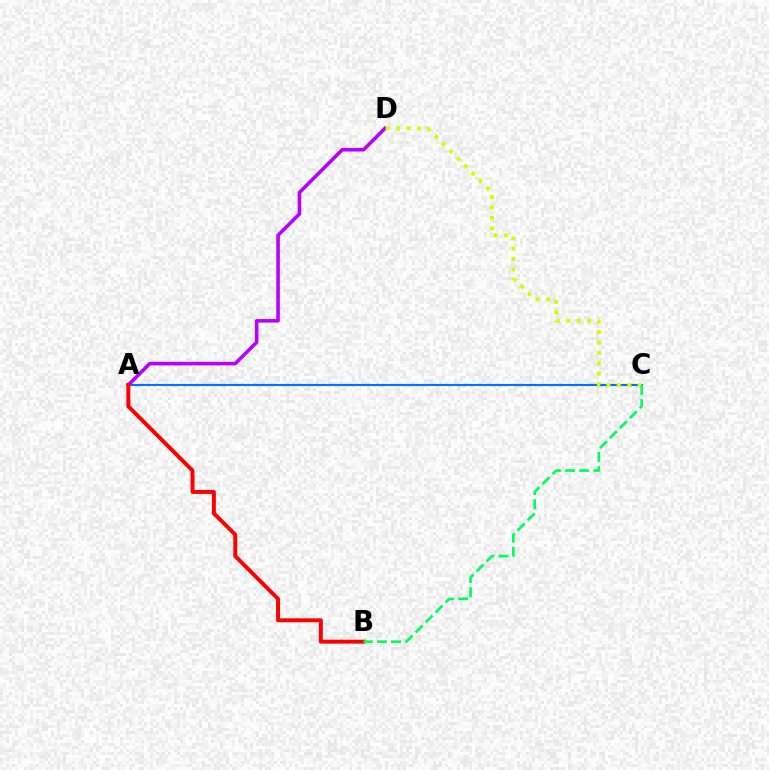{('A', 'C'): [{'color': '#0074ff', 'line_style': 'solid', 'thickness': 1.54}], ('A', 'D'): [{'color': '#b900ff', 'line_style': 'solid', 'thickness': 2.57}], ('A', 'B'): [{'color': '#ff0000', 'line_style': 'solid', 'thickness': 2.84}], ('C', 'D'): [{'color': '#d1ff00', 'line_style': 'dotted', 'thickness': 2.83}], ('B', 'C'): [{'color': '#00ff5c', 'line_style': 'dashed', 'thickness': 1.92}]}